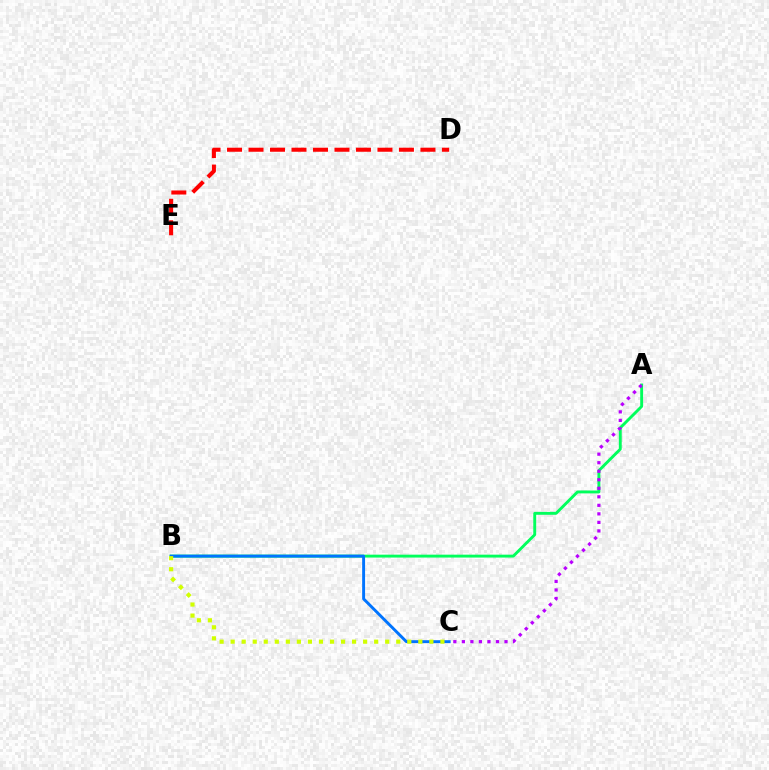{('A', 'B'): [{'color': '#00ff5c', 'line_style': 'solid', 'thickness': 2.08}], ('D', 'E'): [{'color': '#ff0000', 'line_style': 'dashed', 'thickness': 2.92}], ('B', 'C'): [{'color': '#0074ff', 'line_style': 'solid', 'thickness': 2.1}, {'color': '#d1ff00', 'line_style': 'dotted', 'thickness': 3.0}], ('A', 'C'): [{'color': '#b900ff', 'line_style': 'dotted', 'thickness': 2.32}]}